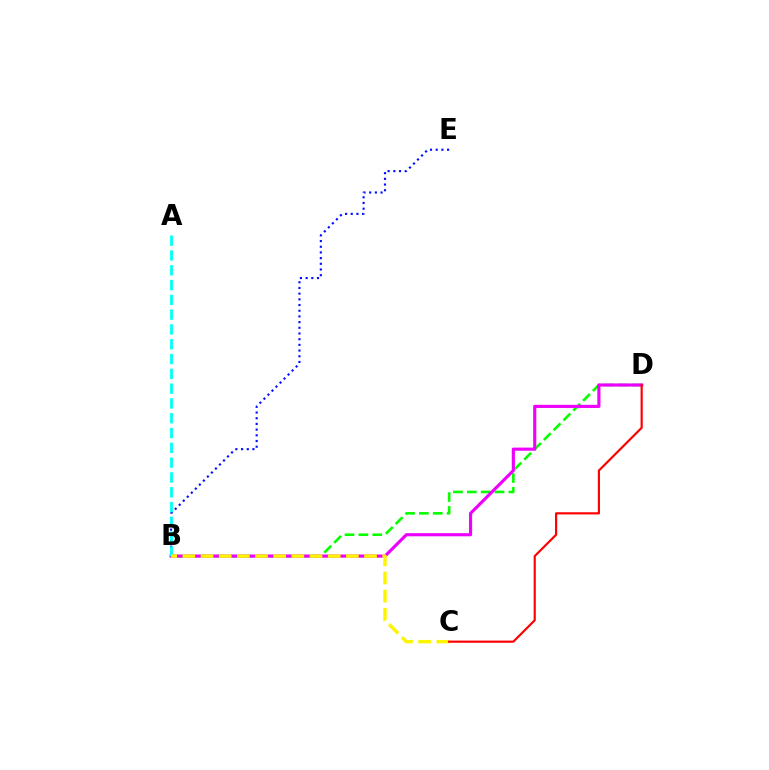{('B', 'E'): [{'color': '#0010ff', 'line_style': 'dotted', 'thickness': 1.55}], ('B', 'D'): [{'color': '#08ff00', 'line_style': 'dashed', 'thickness': 1.88}, {'color': '#ee00ff', 'line_style': 'solid', 'thickness': 2.26}], ('A', 'B'): [{'color': '#00fff6', 'line_style': 'dashed', 'thickness': 2.01}], ('B', 'C'): [{'color': '#fcf500', 'line_style': 'dashed', 'thickness': 2.47}], ('C', 'D'): [{'color': '#ff0000', 'line_style': 'solid', 'thickness': 1.56}]}